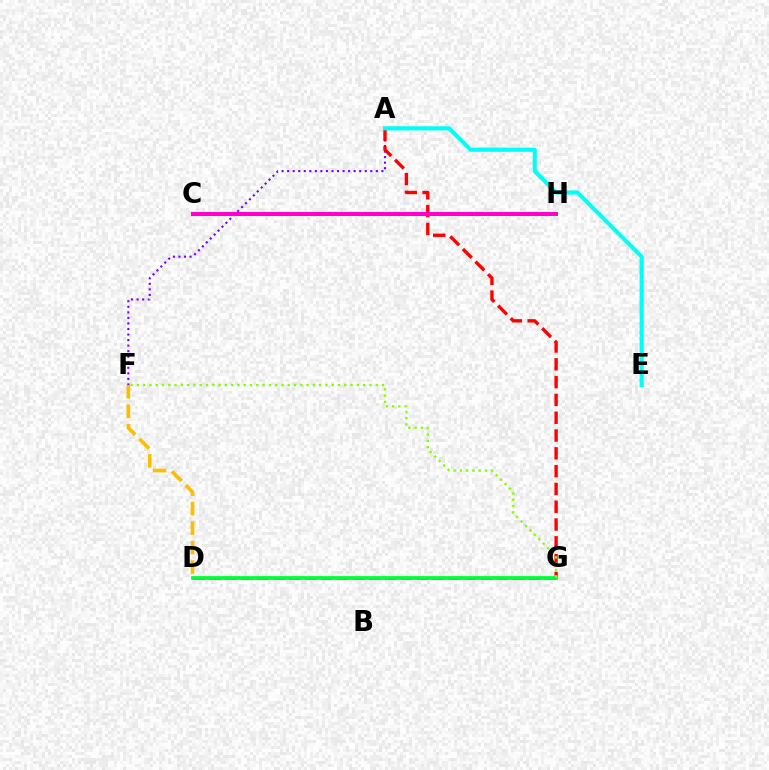{('A', 'F'): [{'color': '#7200ff', 'line_style': 'dotted', 'thickness': 1.51}], ('A', 'G'): [{'color': '#ff0000', 'line_style': 'dashed', 'thickness': 2.42}], ('D', 'F'): [{'color': '#ffbd00', 'line_style': 'dashed', 'thickness': 2.65}], ('D', 'G'): [{'color': '#004bff', 'line_style': 'dashed', 'thickness': 2.17}, {'color': '#00ff39', 'line_style': 'solid', 'thickness': 2.71}], ('F', 'G'): [{'color': '#84ff00', 'line_style': 'dotted', 'thickness': 1.71}], ('A', 'E'): [{'color': '#00fff6', 'line_style': 'solid', 'thickness': 2.98}], ('C', 'H'): [{'color': '#ff00cf', 'line_style': 'solid', 'thickness': 2.88}]}